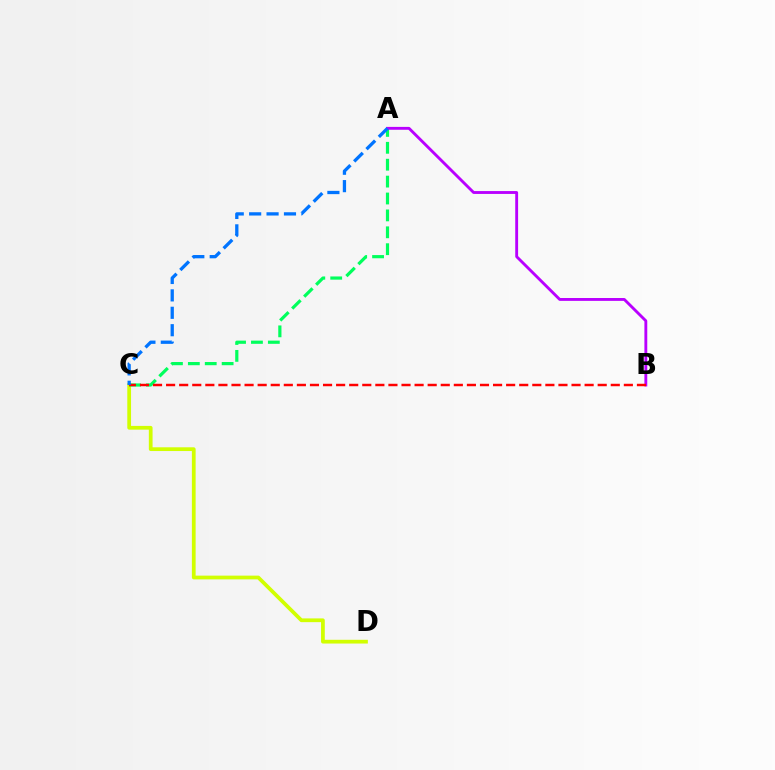{('C', 'D'): [{'color': '#d1ff00', 'line_style': 'solid', 'thickness': 2.69}], ('A', 'C'): [{'color': '#00ff5c', 'line_style': 'dashed', 'thickness': 2.3}, {'color': '#0074ff', 'line_style': 'dashed', 'thickness': 2.37}], ('A', 'B'): [{'color': '#b900ff', 'line_style': 'solid', 'thickness': 2.06}], ('B', 'C'): [{'color': '#ff0000', 'line_style': 'dashed', 'thickness': 1.78}]}